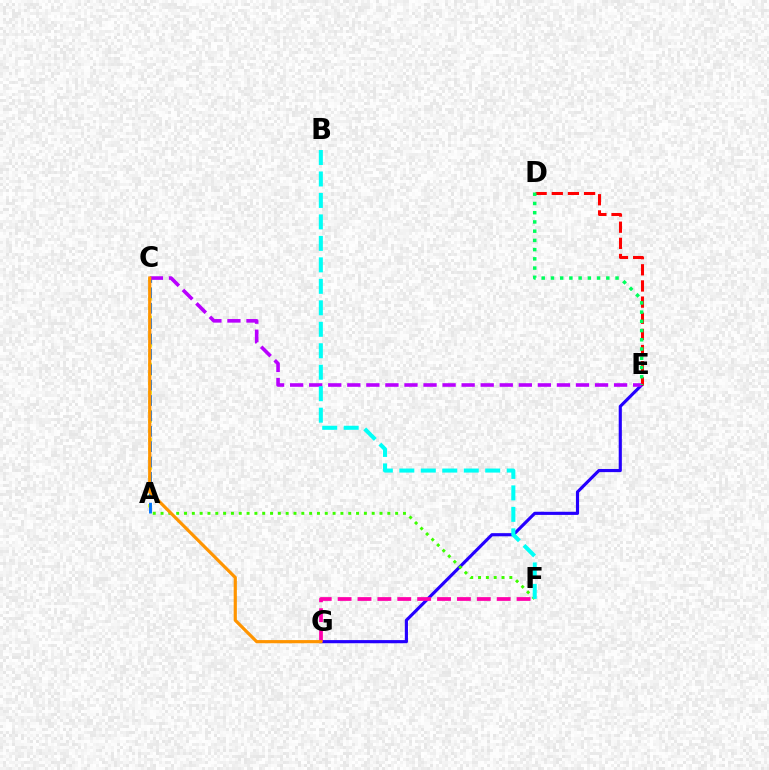{('E', 'G'): [{'color': '#2500ff', 'line_style': 'solid', 'thickness': 2.26}], ('A', 'C'): [{'color': '#d1ff00', 'line_style': 'dotted', 'thickness': 2.56}, {'color': '#0074ff', 'line_style': 'dashed', 'thickness': 2.09}], ('A', 'F'): [{'color': '#3dff00', 'line_style': 'dotted', 'thickness': 2.12}], ('D', 'E'): [{'color': '#ff0000', 'line_style': 'dashed', 'thickness': 2.19}, {'color': '#00ff5c', 'line_style': 'dotted', 'thickness': 2.51}], ('C', 'E'): [{'color': '#b900ff', 'line_style': 'dashed', 'thickness': 2.59}], ('B', 'F'): [{'color': '#00fff6', 'line_style': 'dashed', 'thickness': 2.92}], ('F', 'G'): [{'color': '#ff00ac', 'line_style': 'dashed', 'thickness': 2.7}], ('C', 'G'): [{'color': '#ff9400', 'line_style': 'solid', 'thickness': 2.29}]}